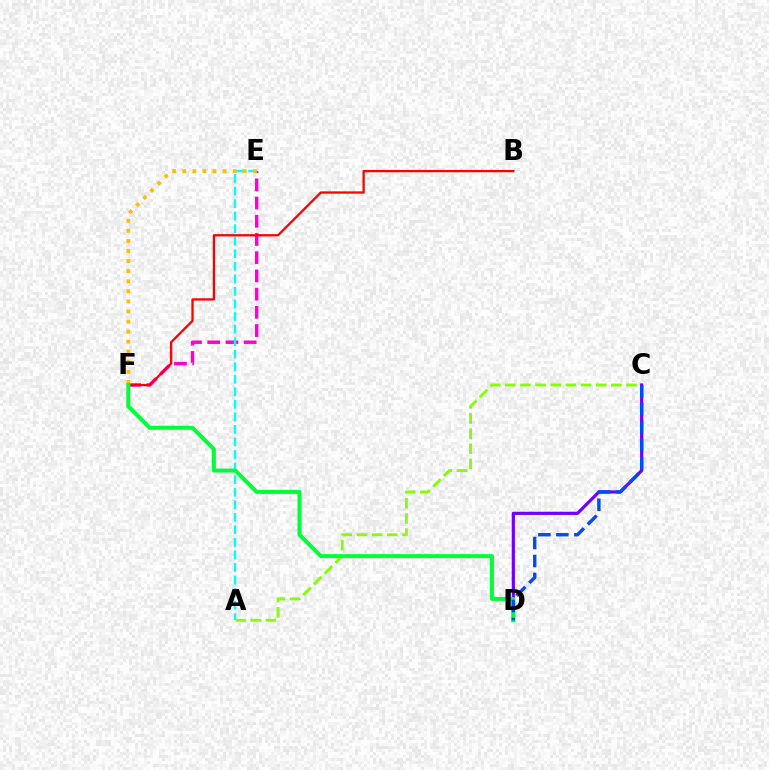{('A', 'C'): [{'color': '#84ff00', 'line_style': 'dashed', 'thickness': 2.06}], ('C', 'D'): [{'color': '#7200ff', 'line_style': 'solid', 'thickness': 2.3}, {'color': '#004bff', 'line_style': 'dashed', 'thickness': 2.44}], ('E', 'F'): [{'color': '#ff00cf', 'line_style': 'dashed', 'thickness': 2.47}, {'color': '#ffbd00', 'line_style': 'dotted', 'thickness': 2.74}], ('A', 'E'): [{'color': '#00fff6', 'line_style': 'dashed', 'thickness': 1.7}], ('B', 'F'): [{'color': '#ff0000', 'line_style': 'solid', 'thickness': 1.65}], ('D', 'F'): [{'color': '#00ff39', 'line_style': 'solid', 'thickness': 2.87}]}